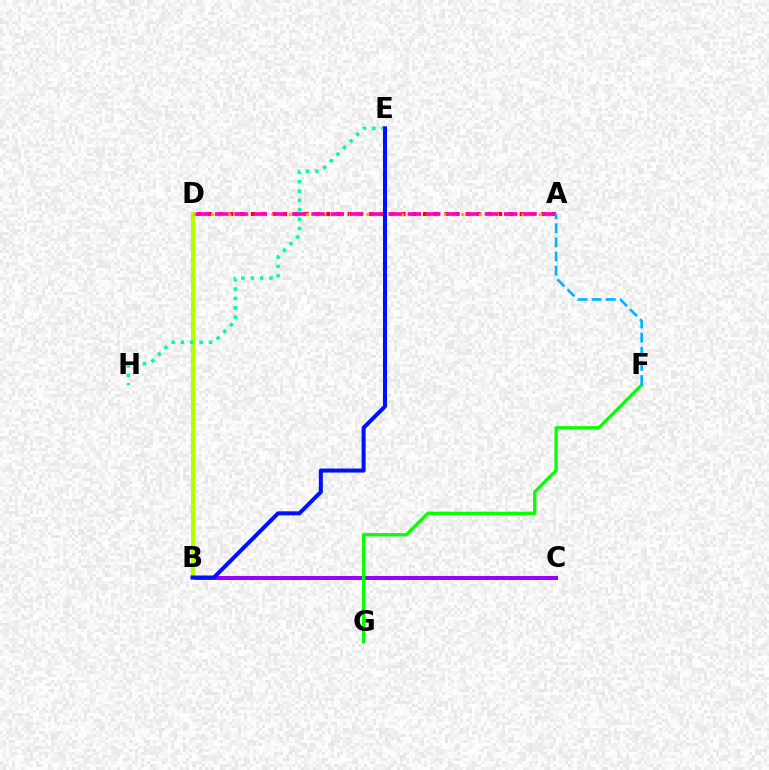{('B', 'C'): [{'color': '#9b00ff', 'line_style': 'solid', 'thickness': 2.88}], ('A', 'D'): [{'color': '#ff0000', 'line_style': 'dotted', 'thickness': 2.92}, {'color': '#ffa500', 'line_style': 'dotted', 'thickness': 2.35}, {'color': '#ff00bd', 'line_style': 'dashed', 'thickness': 2.62}], ('B', 'D'): [{'color': '#b3ff00', 'line_style': 'solid', 'thickness': 2.94}], ('E', 'H'): [{'color': '#00ff9d', 'line_style': 'dotted', 'thickness': 2.54}], ('F', 'G'): [{'color': '#08ff00', 'line_style': 'solid', 'thickness': 2.36}], ('B', 'E'): [{'color': '#0010ff', 'line_style': 'solid', 'thickness': 2.9}], ('A', 'F'): [{'color': '#00b5ff', 'line_style': 'dashed', 'thickness': 1.92}]}